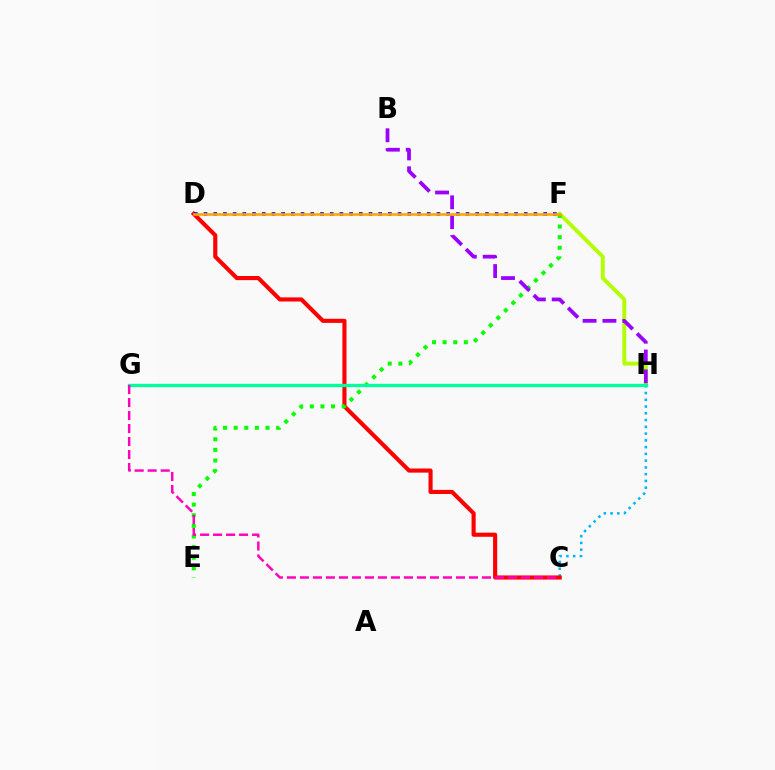{('C', 'H'): [{'color': '#00b5ff', 'line_style': 'dotted', 'thickness': 1.84}], ('C', 'D'): [{'color': '#ff0000', 'line_style': 'solid', 'thickness': 2.96}], ('F', 'H'): [{'color': '#b3ff00', 'line_style': 'solid', 'thickness': 2.81}], ('E', 'F'): [{'color': '#08ff00', 'line_style': 'dotted', 'thickness': 2.89}], ('B', 'H'): [{'color': '#9b00ff', 'line_style': 'dashed', 'thickness': 2.7}], ('G', 'H'): [{'color': '#00ff9d', 'line_style': 'solid', 'thickness': 2.38}], ('C', 'G'): [{'color': '#ff00bd', 'line_style': 'dashed', 'thickness': 1.77}], ('D', 'F'): [{'color': '#0010ff', 'line_style': 'dotted', 'thickness': 2.64}, {'color': '#ffa500', 'line_style': 'solid', 'thickness': 1.88}]}